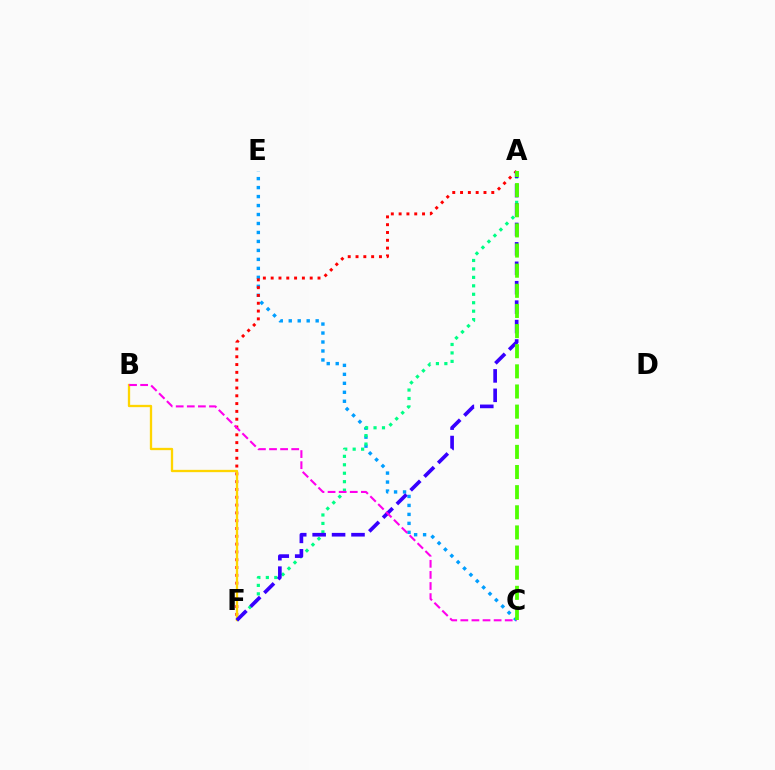{('C', 'E'): [{'color': '#009eff', 'line_style': 'dotted', 'thickness': 2.44}], ('A', 'F'): [{'color': '#00ff86', 'line_style': 'dotted', 'thickness': 2.3}, {'color': '#ff0000', 'line_style': 'dotted', 'thickness': 2.12}, {'color': '#3700ff', 'line_style': 'dashed', 'thickness': 2.64}], ('B', 'F'): [{'color': '#ffd500', 'line_style': 'solid', 'thickness': 1.66}], ('B', 'C'): [{'color': '#ff00ed', 'line_style': 'dashed', 'thickness': 1.51}], ('A', 'C'): [{'color': '#4fff00', 'line_style': 'dashed', 'thickness': 2.74}]}